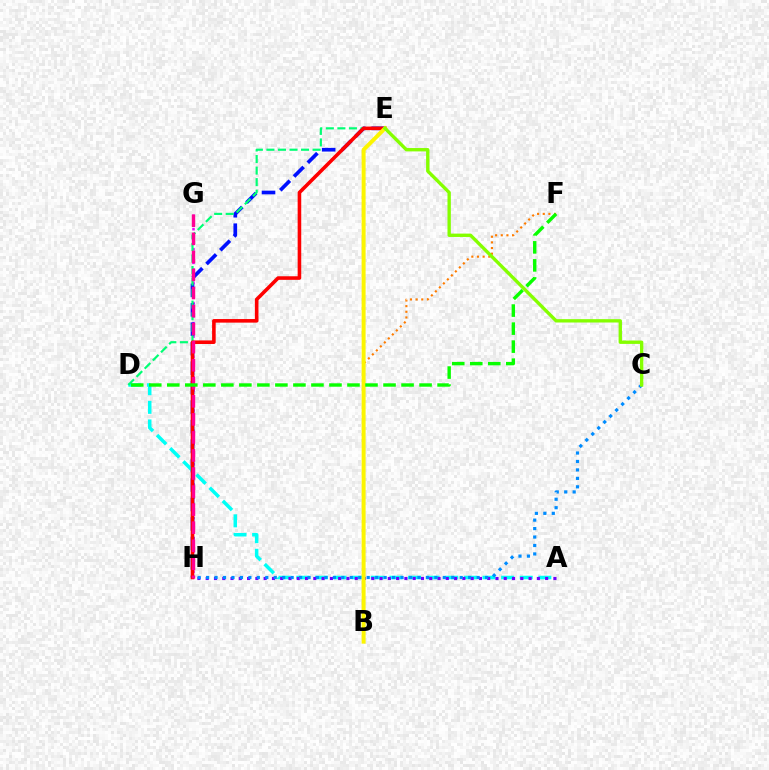{('G', 'H'): [{'color': '#ee00ff', 'line_style': 'dotted', 'thickness': 1.82}, {'color': '#ff0094', 'line_style': 'dashed', 'thickness': 2.45}], ('B', 'F'): [{'color': '#ff7c00', 'line_style': 'dotted', 'thickness': 1.53}], ('E', 'H'): [{'color': '#0010ff', 'line_style': 'dashed', 'thickness': 2.64}, {'color': '#ff0000', 'line_style': 'solid', 'thickness': 2.58}], ('A', 'D'): [{'color': '#00fff6', 'line_style': 'dashed', 'thickness': 2.53}], ('A', 'H'): [{'color': '#7200ff', 'line_style': 'dotted', 'thickness': 2.25}], ('D', 'E'): [{'color': '#00ff74', 'line_style': 'dashed', 'thickness': 1.57}], ('C', 'H'): [{'color': '#008cff', 'line_style': 'dotted', 'thickness': 2.3}], ('B', 'E'): [{'color': '#fcf500', 'line_style': 'solid', 'thickness': 2.86}], ('C', 'E'): [{'color': '#84ff00', 'line_style': 'solid', 'thickness': 2.42}], ('D', 'F'): [{'color': '#08ff00', 'line_style': 'dashed', 'thickness': 2.45}]}